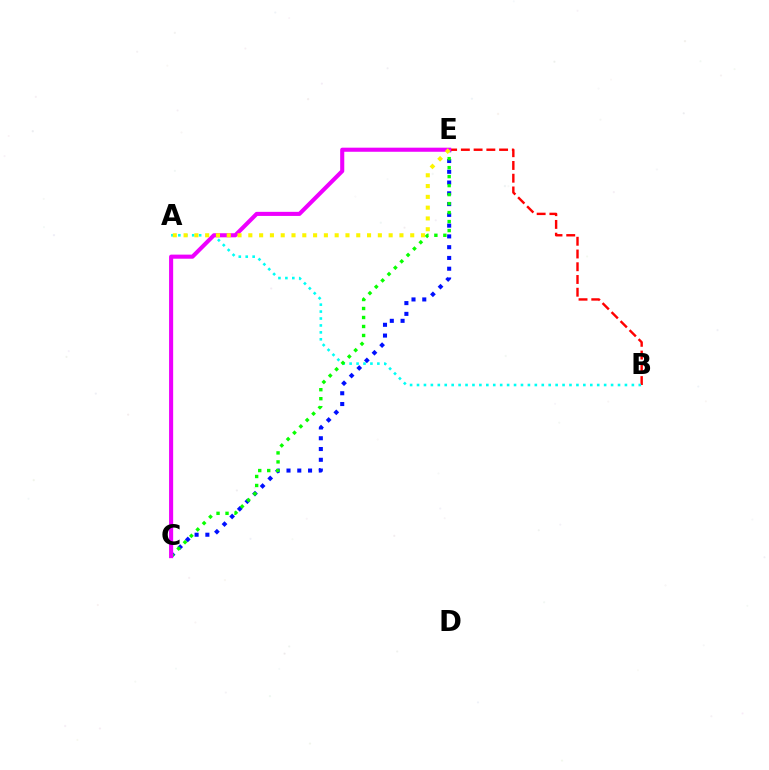{('C', 'E'): [{'color': '#0010ff', 'line_style': 'dotted', 'thickness': 2.93}, {'color': '#08ff00', 'line_style': 'dotted', 'thickness': 2.44}, {'color': '#ee00ff', 'line_style': 'solid', 'thickness': 2.94}], ('B', 'E'): [{'color': '#ff0000', 'line_style': 'dashed', 'thickness': 1.73}], ('A', 'B'): [{'color': '#00fff6', 'line_style': 'dotted', 'thickness': 1.88}], ('A', 'E'): [{'color': '#fcf500', 'line_style': 'dotted', 'thickness': 2.93}]}